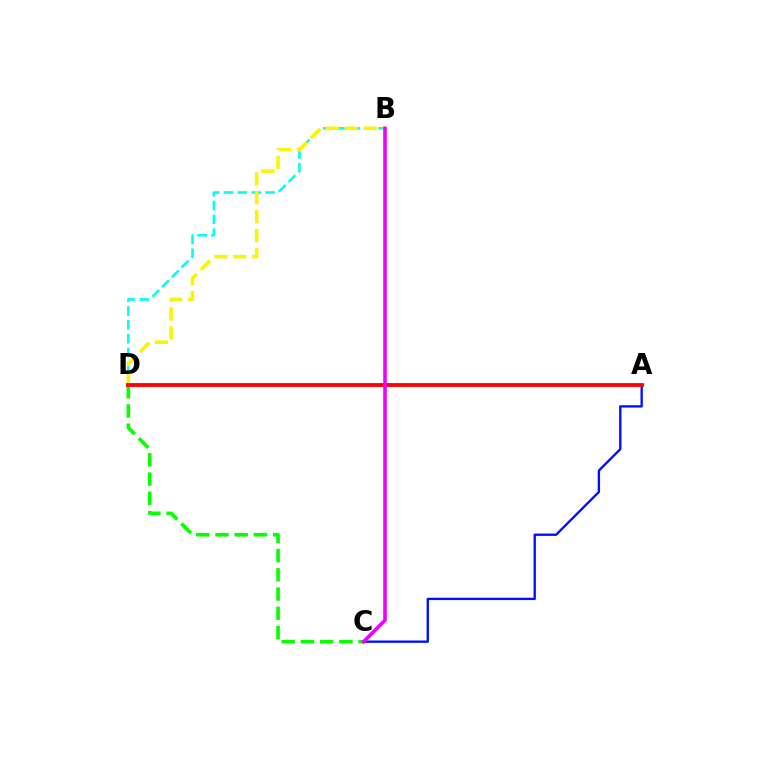{('A', 'C'): [{'color': '#0010ff', 'line_style': 'solid', 'thickness': 1.69}], ('B', 'D'): [{'color': '#00fff6', 'line_style': 'dashed', 'thickness': 1.88}, {'color': '#fcf500', 'line_style': 'dashed', 'thickness': 2.57}], ('C', 'D'): [{'color': '#08ff00', 'line_style': 'dashed', 'thickness': 2.61}], ('A', 'D'): [{'color': '#ff0000', 'line_style': 'solid', 'thickness': 2.75}], ('B', 'C'): [{'color': '#ee00ff', 'line_style': 'solid', 'thickness': 2.58}]}